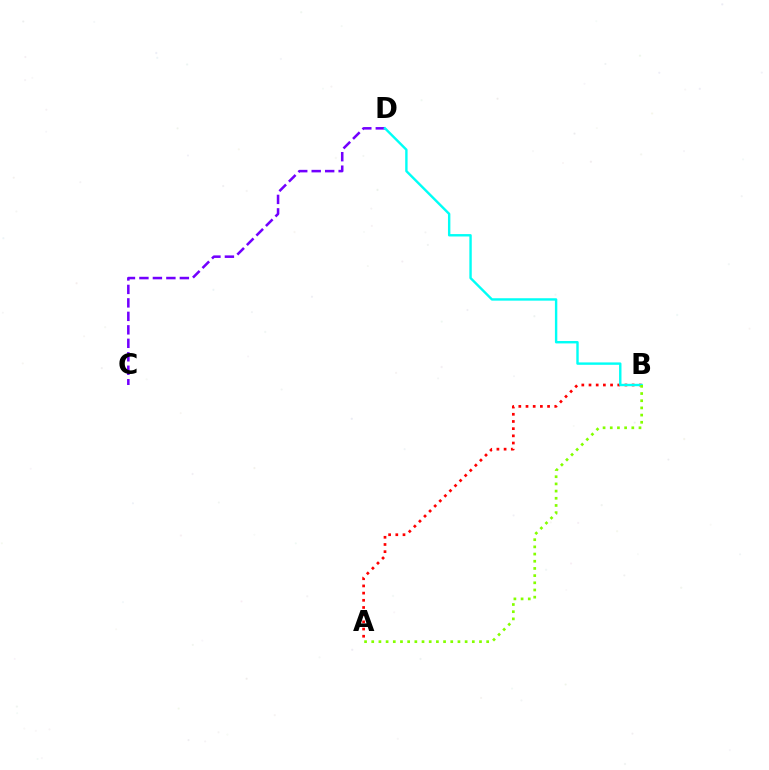{('A', 'B'): [{'color': '#ff0000', 'line_style': 'dotted', 'thickness': 1.95}, {'color': '#84ff00', 'line_style': 'dotted', 'thickness': 1.95}], ('C', 'D'): [{'color': '#7200ff', 'line_style': 'dashed', 'thickness': 1.83}], ('B', 'D'): [{'color': '#00fff6', 'line_style': 'solid', 'thickness': 1.73}]}